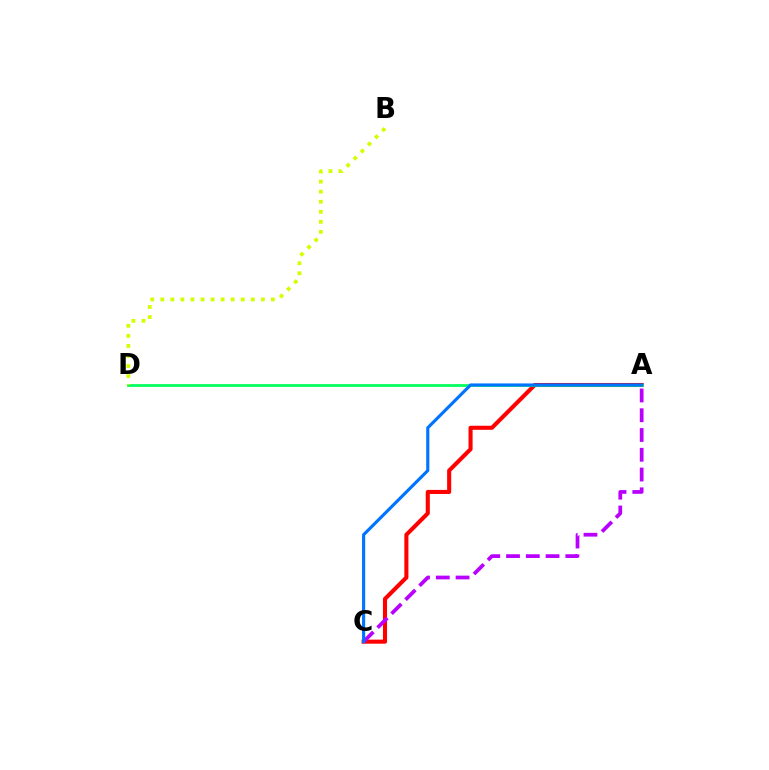{('A', 'C'): [{'color': '#ff0000', 'line_style': 'solid', 'thickness': 2.93}, {'color': '#b900ff', 'line_style': 'dashed', 'thickness': 2.69}, {'color': '#0074ff', 'line_style': 'solid', 'thickness': 2.25}], ('A', 'D'): [{'color': '#00ff5c', 'line_style': 'solid', 'thickness': 1.97}], ('B', 'D'): [{'color': '#d1ff00', 'line_style': 'dotted', 'thickness': 2.73}]}